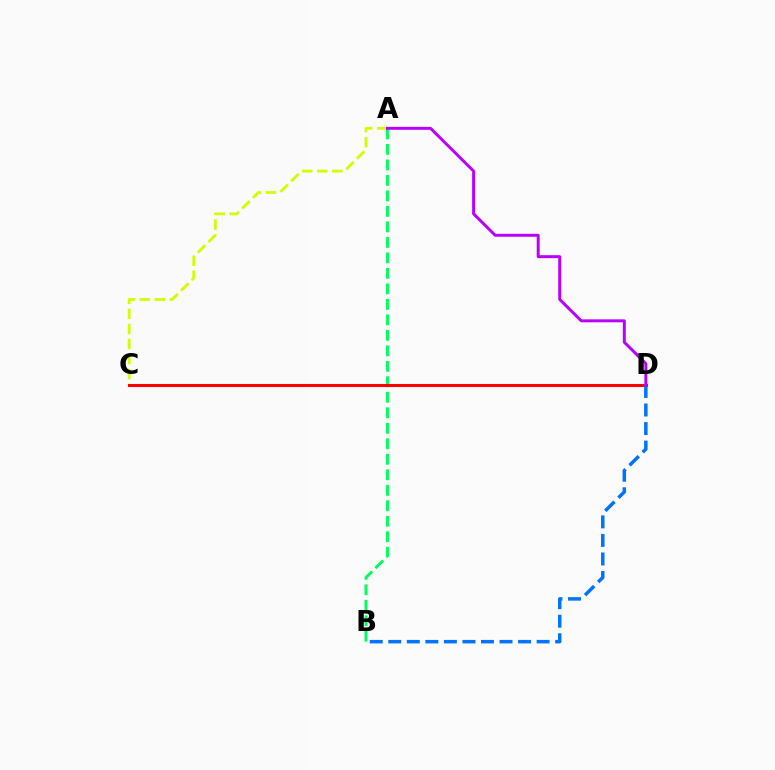{('A', 'B'): [{'color': '#00ff5c', 'line_style': 'dashed', 'thickness': 2.1}], ('A', 'C'): [{'color': '#d1ff00', 'line_style': 'dashed', 'thickness': 2.04}], ('C', 'D'): [{'color': '#ff0000', 'line_style': 'solid', 'thickness': 2.19}], ('B', 'D'): [{'color': '#0074ff', 'line_style': 'dashed', 'thickness': 2.52}], ('A', 'D'): [{'color': '#b900ff', 'line_style': 'solid', 'thickness': 2.14}]}